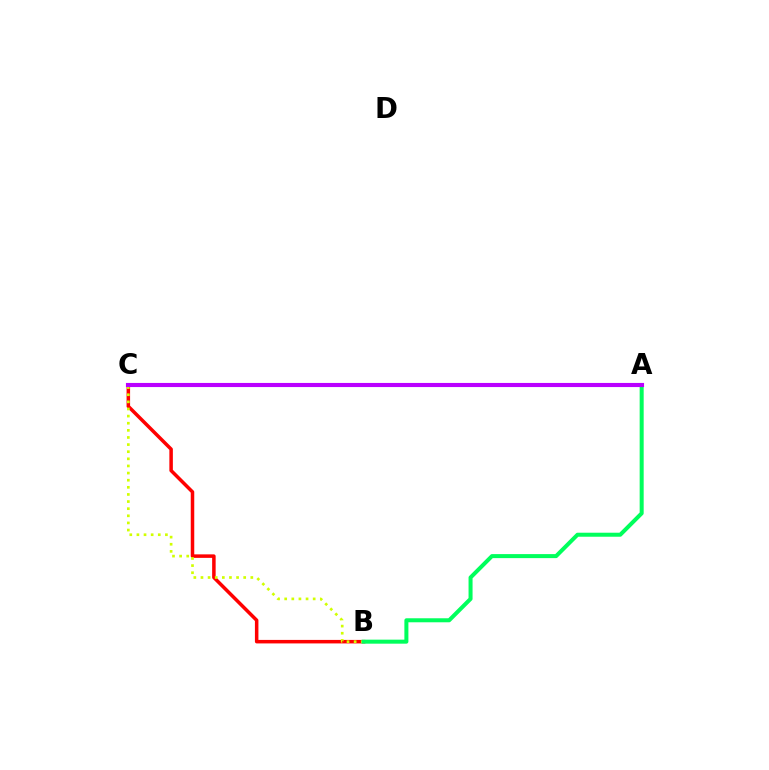{('B', 'C'): [{'color': '#ff0000', 'line_style': 'solid', 'thickness': 2.53}, {'color': '#d1ff00', 'line_style': 'dotted', 'thickness': 1.94}], ('A', 'C'): [{'color': '#0074ff', 'line_style': 'dotted', 'thickness': 1.95}, {'color': '#b900ff', 'line_style': 'solid', 'thickness': 2.97}], ('A', 'B'): [{'color': '#00ff5c', 'line_style': 'solid', 'thickness': 2.89}]}